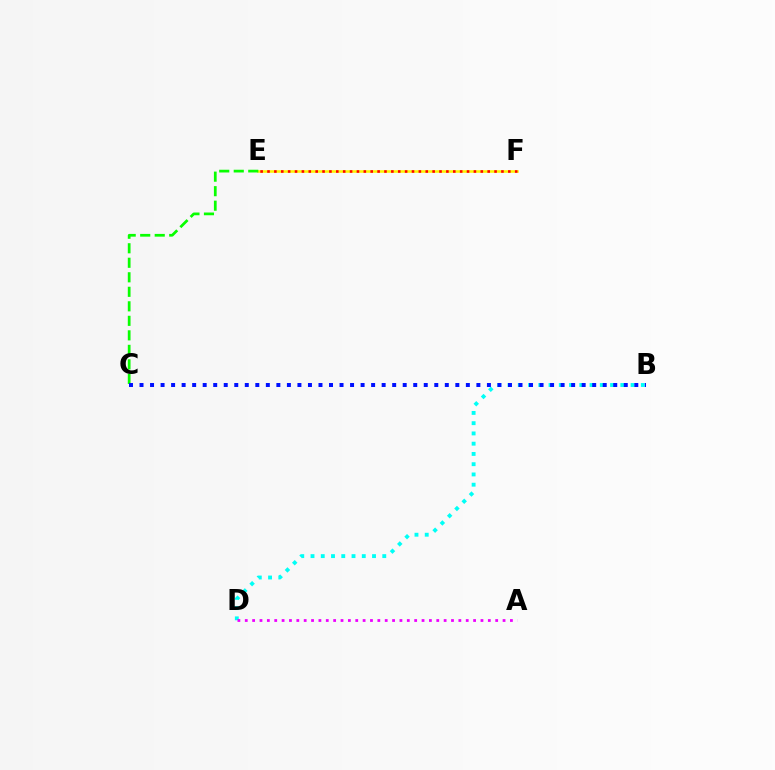{('E', 'F'): [{'color': '#fcf500', 'line_style': 'solid', 'thickness': 1.86}, {'color': '#ff0000', 'line_style': 'dotted', 'thickness': 1.87}], ('B', 'D'): [{'color': '#00fff6', 'line_style': 'dotted', 'thickness': 2.79}], ('A', 'D'): [{'color': '#ee00ff', 'line_style': 'dotted', 'thickness': 2.0}], ('C', 'E'): [{'color': '#08ff00', 'line_style': 'dashed', 'thickness': 1.97}], ('B', 'C'): [{'color': '#0010ff', 'line_style': 'dotted', 'thickness': 2.86}]}